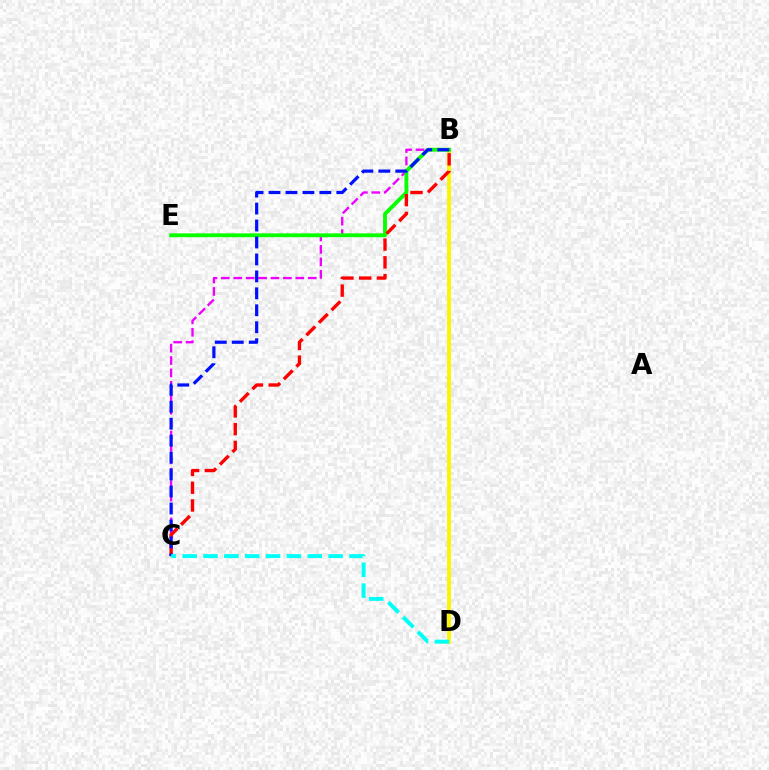{('B', 'D'): [{'color': '#fcf500', 'line_style': 'solid', 'thickness': 2.77}], ('B', 'C'): [{'color': '#ee00ff', 'line_style': 'dashed', 'thickness': 1.69}, {'color': '#ff0000', 'line_style': 'dashed', 'thickness': 2.41}, {'color': '#0010ff', 'line_style': 'dashed', 'thickness': 2.3}], ('B', 'E'): [{'color': '#08ff00', 'line_style': 'solid', 'thickness': 2.76}], ('C', 'D'): [{'color': '#00fff6', 'line_style': 'dashed', 'thickness': 2.83}]}